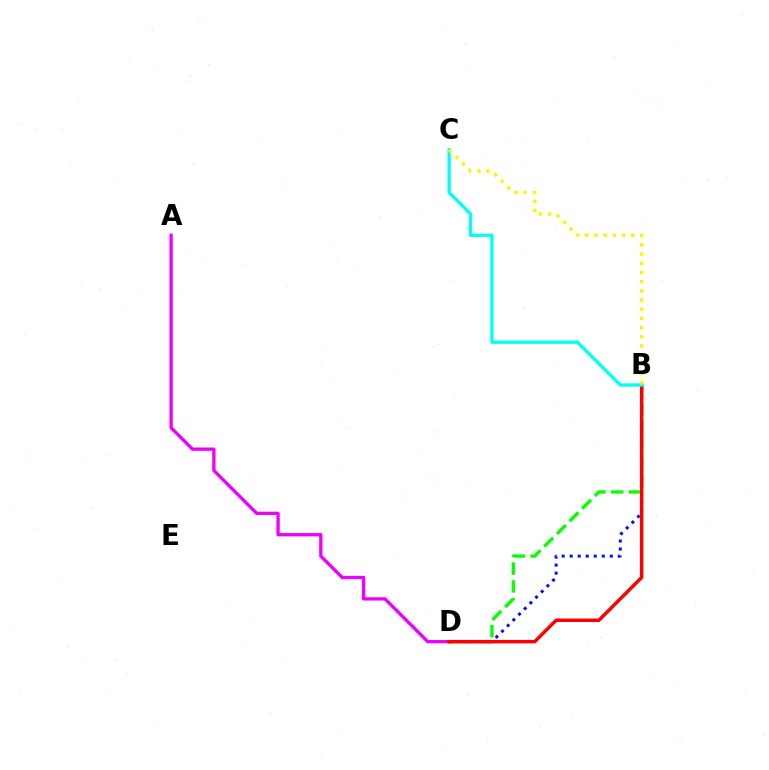{('B', 'D'): [{'color': '#0010ff', 'line_style': 'dotted', 'thickness': 2.18}, {'color': '#08ff00', 'line_style': 'dashed', 'thickness': 2.43}, {'color': '#ff0000', 'line_style': 'solid', 'thickness': 2.49}], ('A', 'D'): [{'color': '#ee00ff', 'line_style': 'solid', 'thickness': 2.39}], ('B', 'C'): [{'color': '#00fff6', 'line_style': 'solid', 'thickness': 2.4}, {'color': '#fcf500', 'line_style': 'dotted', 'thickness': 2.5}]}